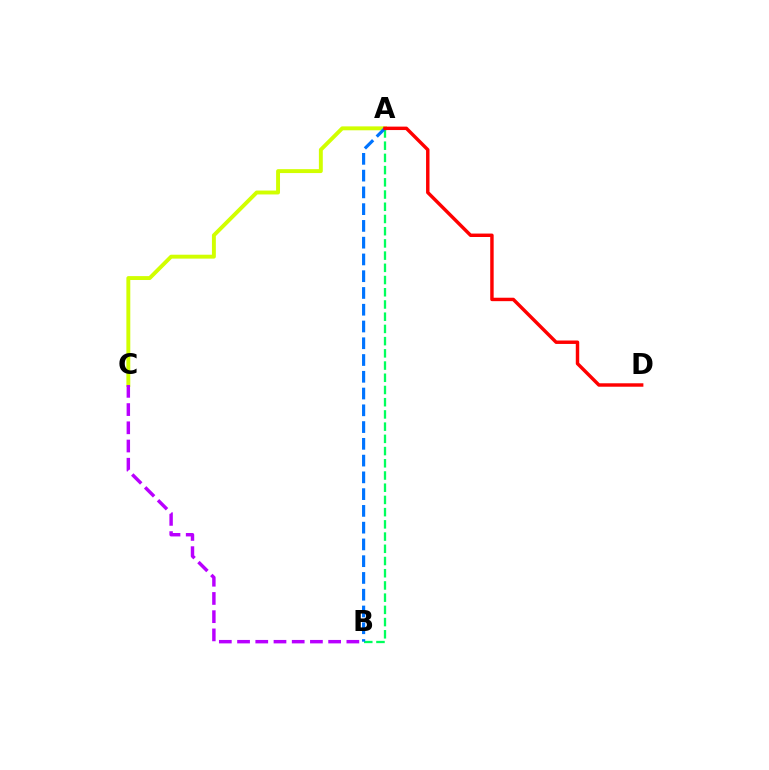{('A', 'C'): [{'color': '#d1ff00', 'line_style': 'solid', 'thickness': 2.81}], ('B', 'C'): [{'color': '#b900ff', 'line_style': 'dashed', 'thickness': 2.47}], ('A', 'B'): [{'color': '#00ff5c', 'line_style': 'dashed', 'thickness': 1.66}, {'color': '#0074ff', 'line_style': 'dashed', 'thickness': 2.28}], ('A', 'D'): [{'color': '#ff0000', 'line_style': 'solid', 'thickness': 2.47}]}